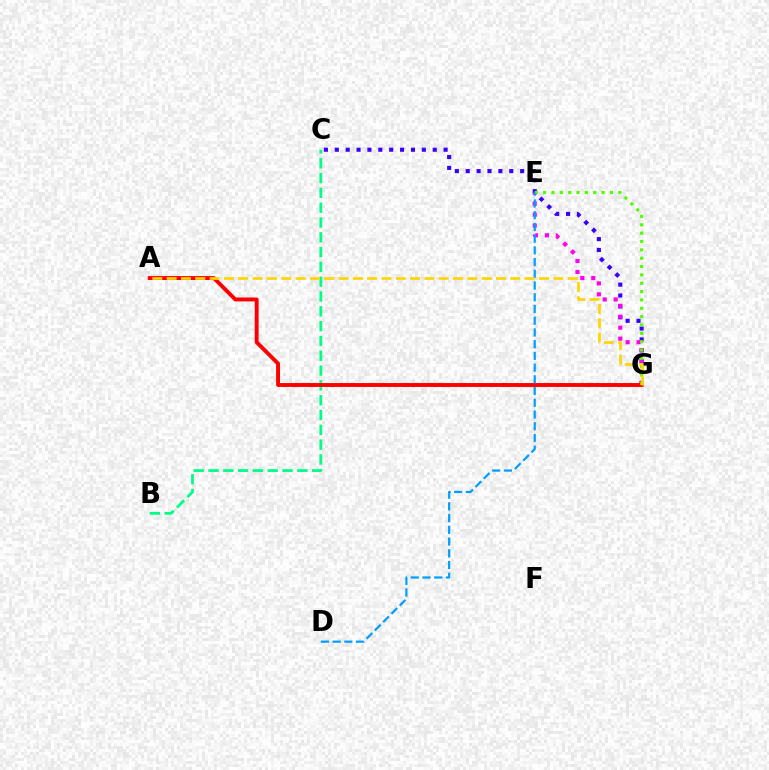{('C', 'G'): [{'color': '#3700ff', 'line_style': 'dotted', 'thickness': 2.96}], ('E', 'G'): [{'color': '#ff00ed', 'line_style': 'dotted', 'thickness': 2.97}, {'color': '#4fff00', 'line_style': 'dotted', 'thickness': 2.27}], ('B', 'C'): [{'color': '#00ff86', 'line_style': 'dashed', 'thickness': 2.01}], ('A', 'G'): [{'color': '#ff0000', 'line_style': 'solid', 'thickness': 2.81}, {'color': '#ffd500', 'line_style': 'dashed', 'thickness': 1.95}], ('D', 'E'): [{'color': '#009eff', 'line_style': 'dashed', 'thickness': 1.59}]}